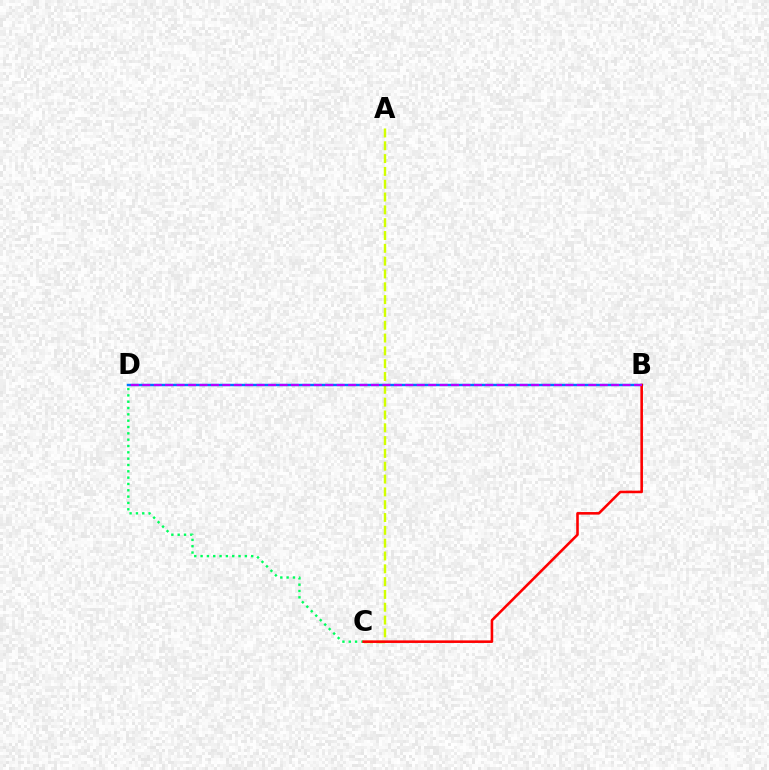{('A', 'C'): [{'color': '#d1ff00', 'line_style': 'dashed', 'thickness': 1.74}], ('C', 'D'): [{'color': '#00ff5c', 'line_style': 'dotted', 'thickness': 1.72}], ('B', 'D'): [{'color': '#0074ff', 'line_style': 'solid', 'thickness': 1.76}, {'color': '#b900ff', 'line_style': 'dashed', 'thickness': 1.55}], ('B', 'C'): [{'color': '#ff0000', 'line_style': 'solid', 'thickness': 1.86}]}